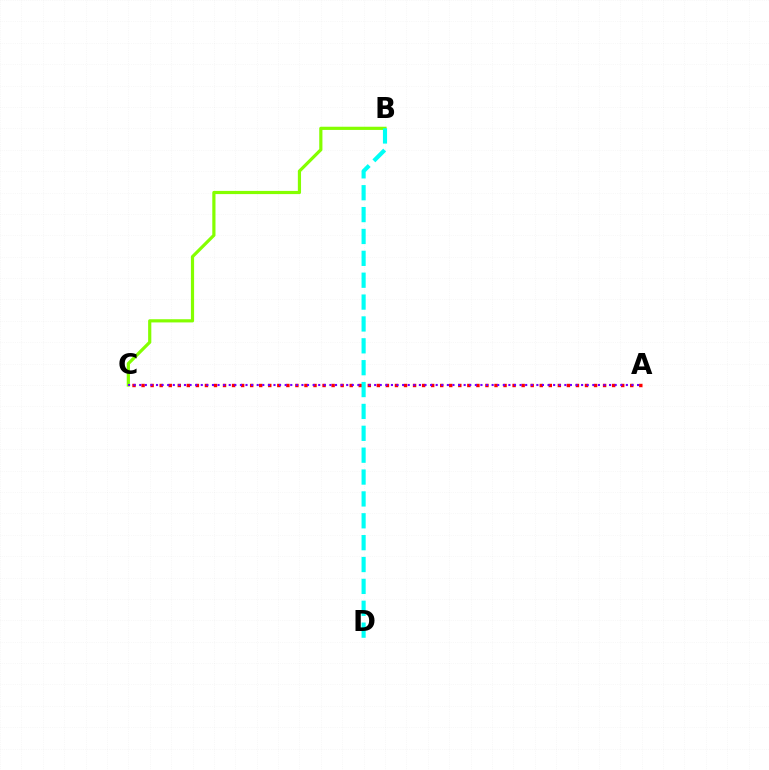{('B', 'C'): [{'color': '#84ff00', 'line_style': 'solid', 'thickness': 2.3}], ('A', 'C'): [{'color': '#ff0000', 'line_style': 'dotted', 'thickness': 2.46}, {'color': '#7200ff', 'line_style': 'dotted', 'thickness': 1.52}], ('B', 'D'): [{'color': '#00fff6', 'line_style': 'dashed', 'thickness': 2.97}]}